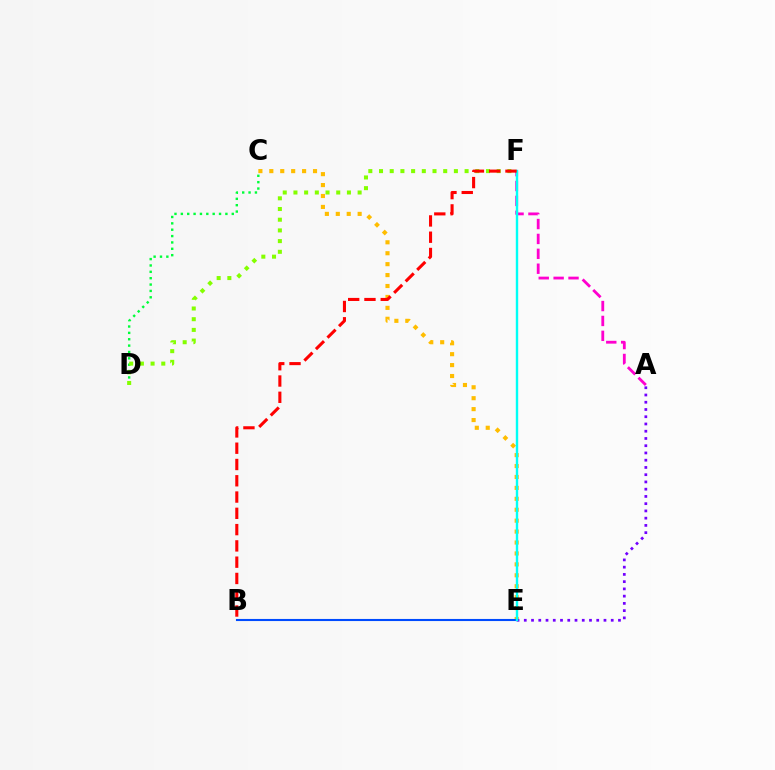{('C', 'E'): [{'color': '#ffbd00', 'line_style': 'dotted', 'thickness': 2.97}], ('A', 'E'): [{'color': '#7200ff', 'line_style': 'dotted', 'thickness': 1.97}], ('C', 'D'): [{'color': '#00ff39', 'line_style': 'dotted', 'thickness': 1.73}], ('A', 'F'): [{'color': '#ff00cf', 'line_style': 'dashed', 'thickness': 2.02}], ('B', 'E'): [{'color': '#004bff', 'line_style': 'solid', 'thickness': 1.52}], ('E', 'F'): [{'color': '#00fff6', 'line_style': 'solid', 'thickness': 1.74}], ('D', 'F'): [{'color': '#84ff00', 'line_style': 'dotted', 'thickness': 2.91}], ('B', 'F'): [{'color': '#ff0000', 'line_style': 'dashed', 'thickness': 2.21}]}